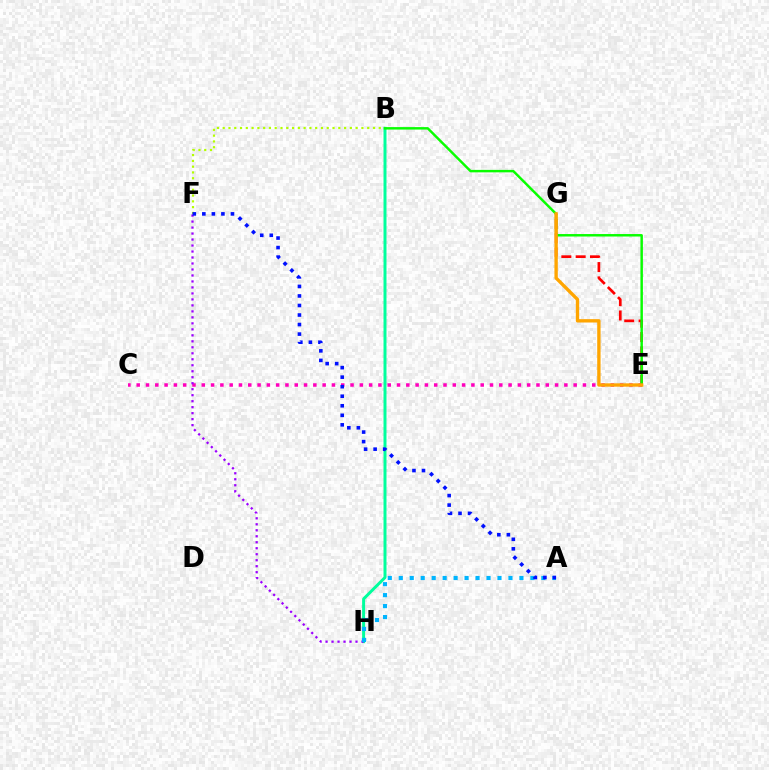{('E', 'G'): [{'color': '#ff0000', 'line_style': 'dashed', 'thickness': 1.95}, {'color': '#ffa500', 'line_style': 'solid', 'thickness': 2.41}], ('B', 'H'): [{'color': '#00ff9d', 'line_style': 'solid', 'thickness': 2.14}], ('C', 'E'): [{'color': '#ff00bd', 'line_style': 'dotted', 'thickness': 2.53}], ('B', 'F'): [{'color': '#b3ff00', 'line_style': 'dotted', 'thickness': 1.57}], ('B', 'E'): [{'color': '#08ff00', 'line_style': 'solid', 'thickness': 1.77}], ('F', 'H'): [{'color': '#9b00ff', 'line_style': 'dotted', 'thickness': 1.63}], ('A', 'H'): [{'color': '#00b5ff', 'line_style': 'dotted', 'thickness': 2.98}], ('A', 'F'): [{'color': '#0010ff', 'line_style': 'dotted', 'thickness': 2.59}]}